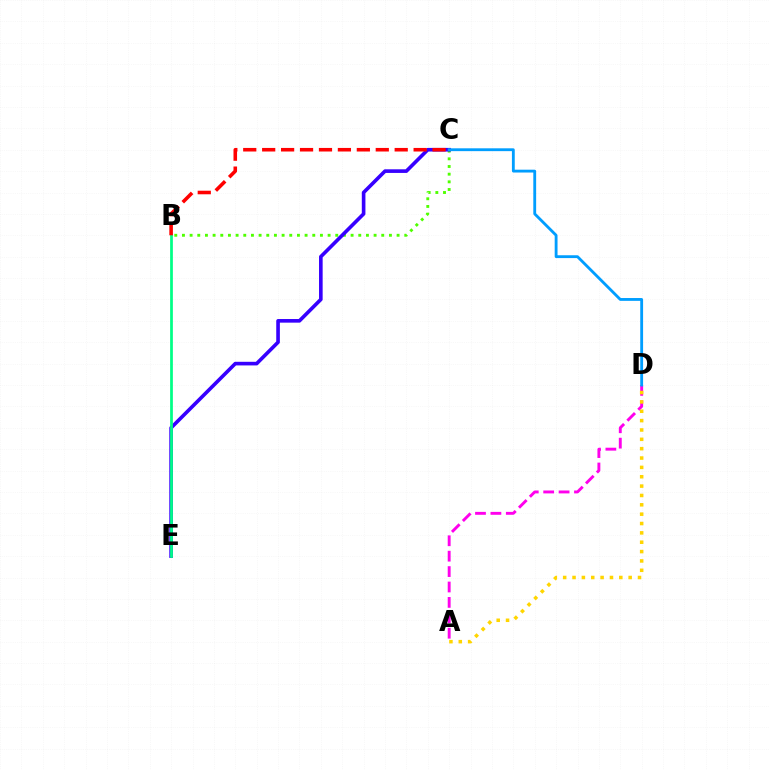{('B', 'C'): [{'color': '#4fff00', 'line_style': 'dotted', 'thickness': 2.08}, {'color': '#ff0000', 'line_style': 'dashed', 'thickness': 2.57}], ('A', 'D'): [{'color': '#ff00ed', 'line_style': 'dashed', 'thickness': 2.09}, {'color': '#ffd500', 'line_style': 'dotted', 'thickness': 2.54}], ('C', 'E'): [{'color': '#3700ff', 'line_style': 'solid', 'thickness': 2.61}], ('B', 'E'): [{'color': '#00ff86', 'line_style': 'solid', 'thickness': 1.97}], ('C', 'D'): [{'color': '#009eff', 'line_style': 'solid', 'thickness': 2.04}]}